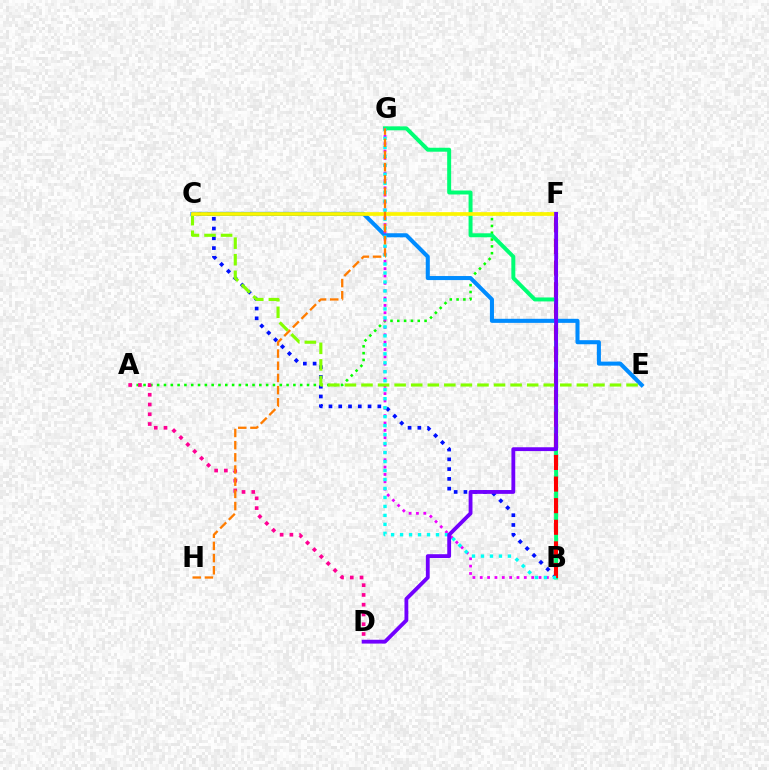{('A', 'F'): [{'color': '#08ff00', 'line_style': 'dotted', 'thickness': 1.85}], ('B', 'G'): [{'color': '#00ff74', 'line_style': 'solid', 'thickness': 2.85}, {'color': '#ee00ff', 'line_style': 'dotted', 'thickness': 2.0}, {'color': '#00fff6', 'line_style': 'dotted', 'thickness': 2.44}], ('C', 'E'): [{'color': '#008cff', 'line_style': 'solid', 'thickness': 2.92}, {'color': '#84ff00', 'line_style': 'dashed', 'thickness': 2.25}], ('B', 'C'): [{'color': '#0010ff', 'line_style': 'dotted', 'thickness': 2.66}], ('A', 'D'): [{'color': '#ff0094', 'line_style': 'dotted', 'thickness': 2.65}], ('B', 'F'): [{'color': '#ff0000', 'line_style': 'dashed', 'thickness': 2.93}], ('C', 'F'): [{'color': '#fcf500', 'line_style': 'solid', 'thickness': 2.66}], ('D', 'F'): [{'color': '#7200ff', 'line_style': 'solid', 'thickness': 2.75}], ('G', 'H'): [{'color': '#ff7c00', 'line_style': 'dashed', 'thickness': 1.65}]}